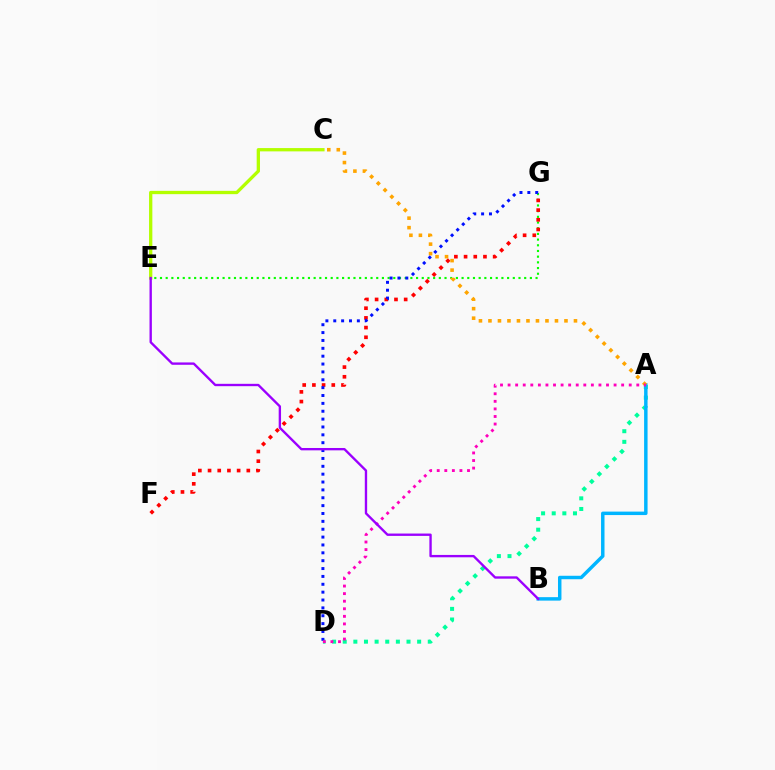{('A', 'D'): [{'color': '#00ff9d', 'line_style': 'dotted', 'thickness': 2.89}, {'color': '#ff00bd', 'line_style': 'dotted', 'thickness': 2.06}], ('E', 'G'): [{'color': '#08ff00', 'line_style': 'dotted', 'thickness': 1.55}], ('A', 'B'): [{'color': '#00b5ff', 'line_style': 'solid', 'thickness': 2.49}], ('F', 'G'): [{'color': '#ff0000', 'line_style': 'dotted', 'thickness': 2.63}], ('A', 'C'): [{'color': '#ffa500', 'line_style': 'dotted', 'thickness': 2.58}], ('C', 'E'): [{'color': '#b3ff00', 'line_style': 'solid', 'thickness': 2.38}], ('D', 'G'): [{'color': '#0010ff', 'line_style': 'dotted', 'thickness': 2.14}], ('B', 'E'): [{'color': '#9b00ff', 'line_style': 'solid', 'thickness': 1.7}]}